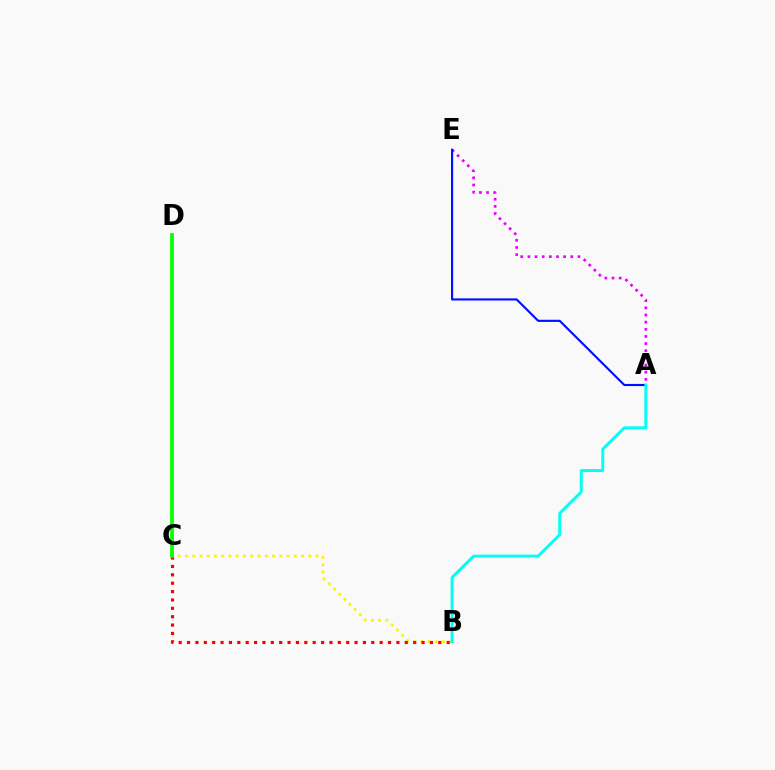{('B', 'C'): [{'color': '#fcf500', 'line_style': 'dotted', 'thickness': 1.97}, {'color': '#ff0000', 'line_style': 'dotted', 'thickness': 2.28}], ('A', 'E'): [{'color': '#ee00ff', 'line_style': 'dotted', 'thickness': 1.94}, {'color': '#0010ff', 'line_style': 'solid', 'thickness': 1.54}], ('C', 'D'): [{'color': '#08ff00', 'line_style': 'solid', 'thickness': 2.71}], ('A', 'B'): [{'color': '#00fff6', 'line_style': 'solid', 'thickness': 2.11}]}